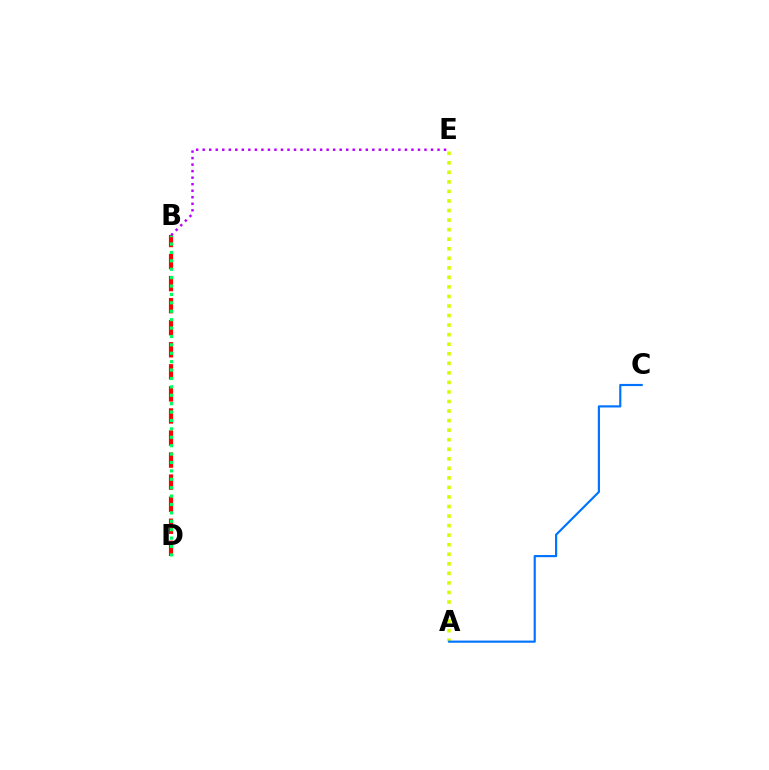{('A', 'E'): [{'color': '#d1ff00', 'line_style': 'dotted', 'thickness': 2.59}], ('B', 'D'): [{'color': '#ff0000', 'line_style': 'dashed', 'thickness': 3.0}, {'color': '#00ff5c', 'line_style': 'dotted', 'thickness': 2.28}], ('A', 'C'): [{'color': '#0074ff', 'line_style': 'solid', 'thickness': 1.57}], ('B', 'E'): [{'color': '#b900ff', 'line_style': 'dotted', 'thickness': 1.77}]}